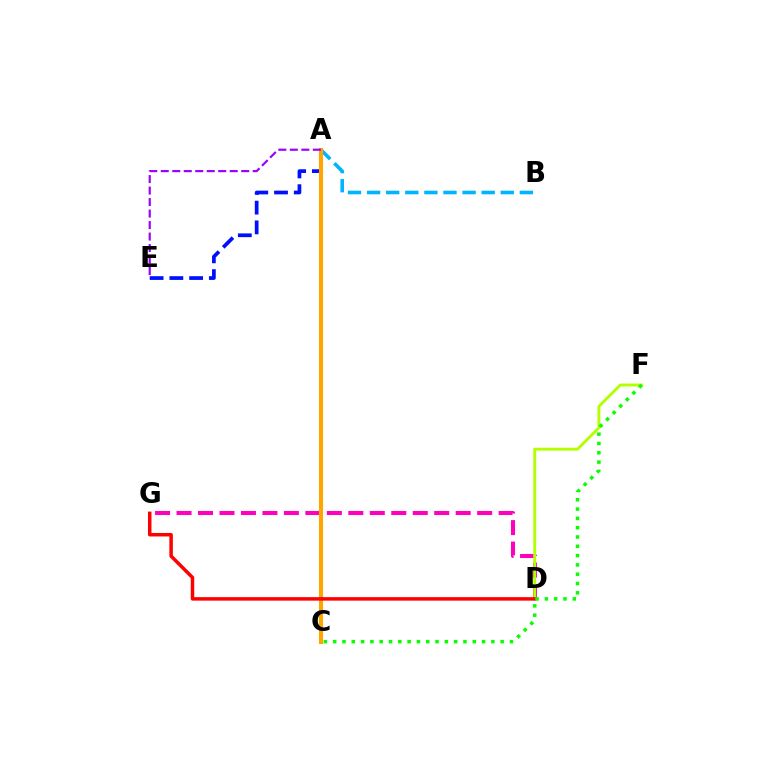{('A', 'E'): [{'color': '#0010ff', 'line_style': 'dashed', 'thickness': 2.68}, {'color': '#9b00ff', 'line_style': 'dashed', 'thickness': 1.56}], ('D', 'G'): [{'color': '#ff00bd', 'line_style': 'dashed', 'thickness': 2.92}, {'color': '#ff0000', 'line_style': 'solid', 'thickness': 2.51}], ('A', 'C'): [{'color': '#00ff9d', 'line_style': 'solid', 'thickness': 2.54}, {'color': '#ffa500', 'line_style': 'solid', 'thickness': 2.95}], ('A', 'B'): [{'color': '#00b5ff', 'line_style': 'dashed', 'thickness': 2.59}], ('D', 'F'): [{'color': '#b3ff00', 'line_style': 'solid', 'thickness': 2.07}], ('C', 'F'): [{'color': '#08ff00', 'line_style': 'dotted', 'thickness': 2.53}]}